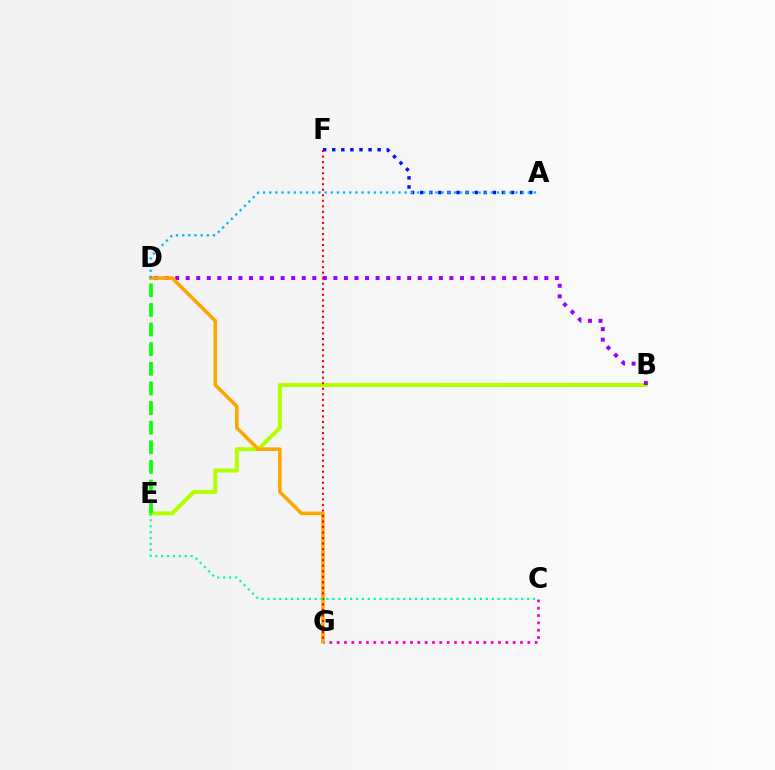{('B', 'E'): [{'color': '#b3ff00', 'line_style': 'solid', 'thickness': 2.89}], ('C', 'G'): [{'color': '#ff00bd', 'line_style': 'dotted', 'thickness': 1.99}], ('B', 'D'): [{'color': '#9b00ff', 'line_style': 'dotted', 'thickness': 2.87}], ('A', 'F'): [{'color': '#0010ff', 'line_style': 'dotted', 'thickness': 2.47}], ('D', 'G'): [{'color': '#ffa500', 'line_style': 'solid', 'thickness': 2.56}], ('A', 'D'): [{'color': '#00b5ff', 'line_style': 'dotted', 'thickness': 1.67}], ('F', 'G'): [{'color': '#ff0000', 'line_style': 'dotted', 'thickness': 1.5}], ('C', 'E'): [{'color': '#00ff9d', 'line_style': 'dotted', 'thickness': 1.6}], ('D', 'E'): [{'color': '#08ff00', 'line_style': 'dashed', 'thickness': 2.67}]}